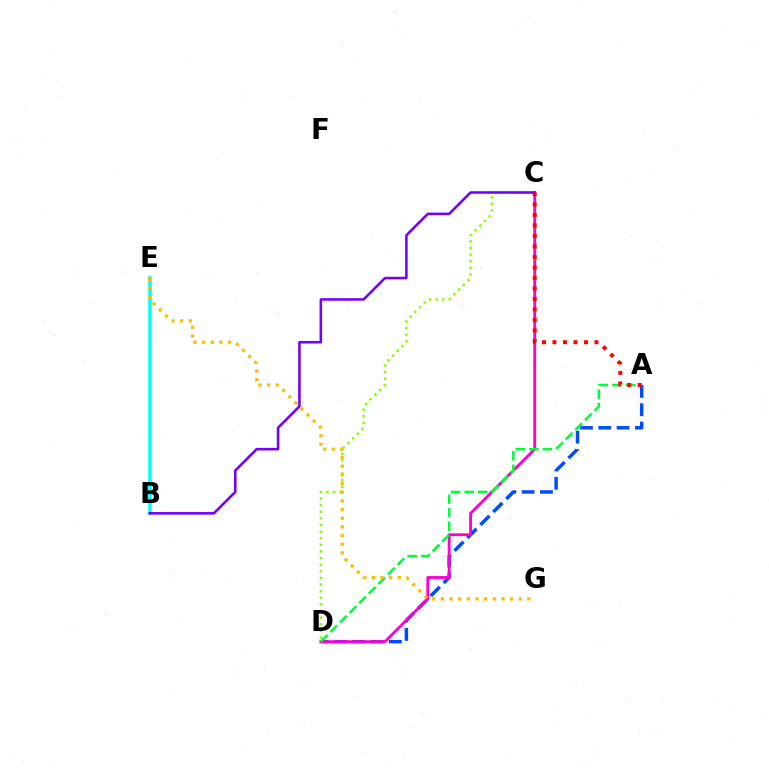{('A', 'D'): [{'color': '#004bff', 'line_style': 'dashed', 'thickness': 2.49}, {'color': '#00ff39', 'line_style': 'dashed', 'thickness': 1.84}], ('C', 'D'): [{'color': '#ff00cf', 'line_style': 'solid', 'thickness': 2.05}, {'color': '#84ff00', 'line_style': 'dotted', 'thickness': 1.8}], ('B', 'E'): [{'color': '#00fff6', 'line_style': 'solid', 'thickness': 2.57}], ('B', 'C'): [{'color': '#7200ff', 'line_style': 'solid', 'thickness': 1.84}], ('A', 'C'): [{'color': '#ff0000', 'line_style': 'dotted', 'thickness': 2.85}], ('E', 'G'): [{'color': '#ffbd00', 'line_style': 'dotted', 'thickness': 2.35}]}